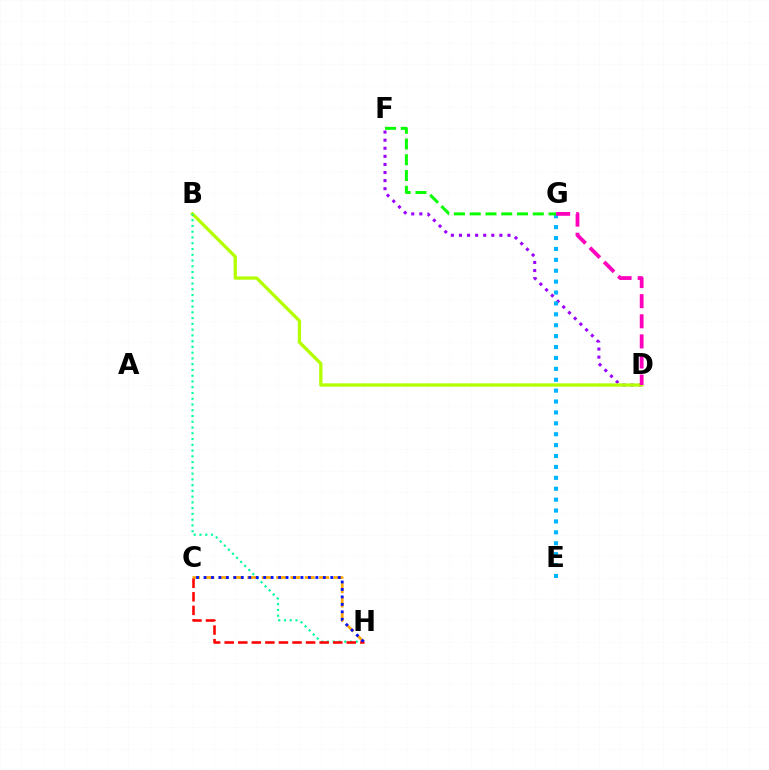{('D', 'F'): [{'color': '#9b00ff', 'line_style': 'dotted', 'thickness': 2.2}], ('E', 'G'): [{'color': '#00b5ff', 'line_style': 'dotted', 'thickness': 2.96}], ('F', 'G'): [{'color': '#08ff00', 'line_style': 'dashed', 'thickness': 2.14}], ('B', 'D'): [{'color': '#b3ff00', 'line_style': 'solid', 'thickness': 2.38}], ('B', 'H'): [{'color': '#00ff9d', 'line_style': 'dotted', 'thickness': 1.56}], ('C', 'H'): [{'color': '#ffa500', 'line_style': 'dashed', 'thickness': 1.95}, {'color': '#ff0000', 'line_style': 'dashed', 'thickness': 1.84}, {'color': '#0010ff', 'line_style': 'dotted', 'thickness': 2.03}], ('D', 'G'): [{'color': '#ff00bd', 'line_style': 'dashed', 'thickness': 2.73}]}